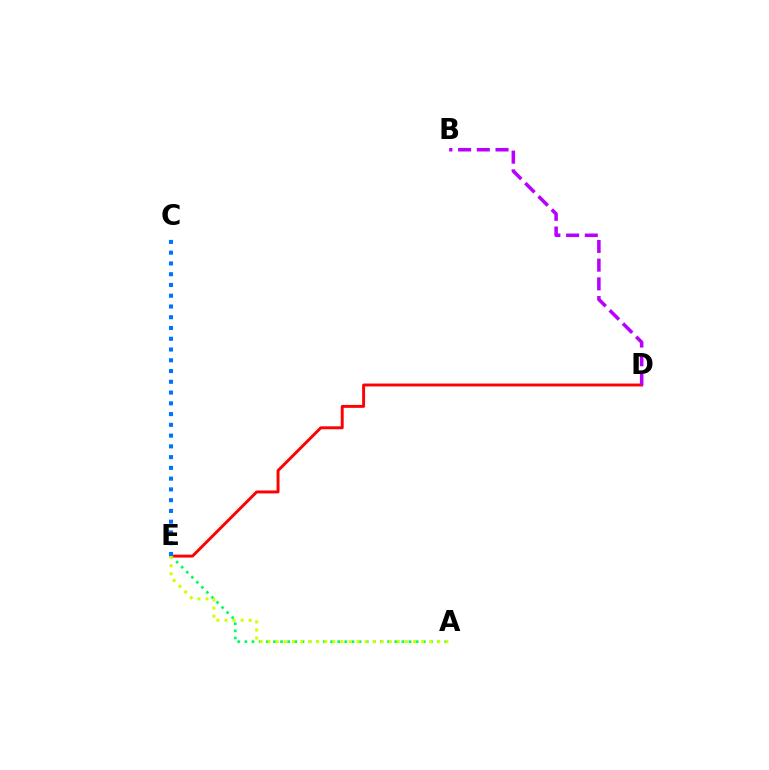{('D', 'E'): [{'color': '#ff0000', 'line_style': 'solid', 'thickness': 2.1}], ('A', 'E'): [{'color': '#00ff5c', 'line_style': 'dotted', 'thickness': 1.94}, {'color': '#d1ff00', 'line_style': 'dotted', 'thickness': 2.19}], ('B', 'D'): [{'color': '#b900ff', 'line_style': 'dashed', 'thickness': 2.54}], ('C', 'E'): [{'color': '#0074ff', 'line_style': 'dotted', 'thickness': 2.92}]}